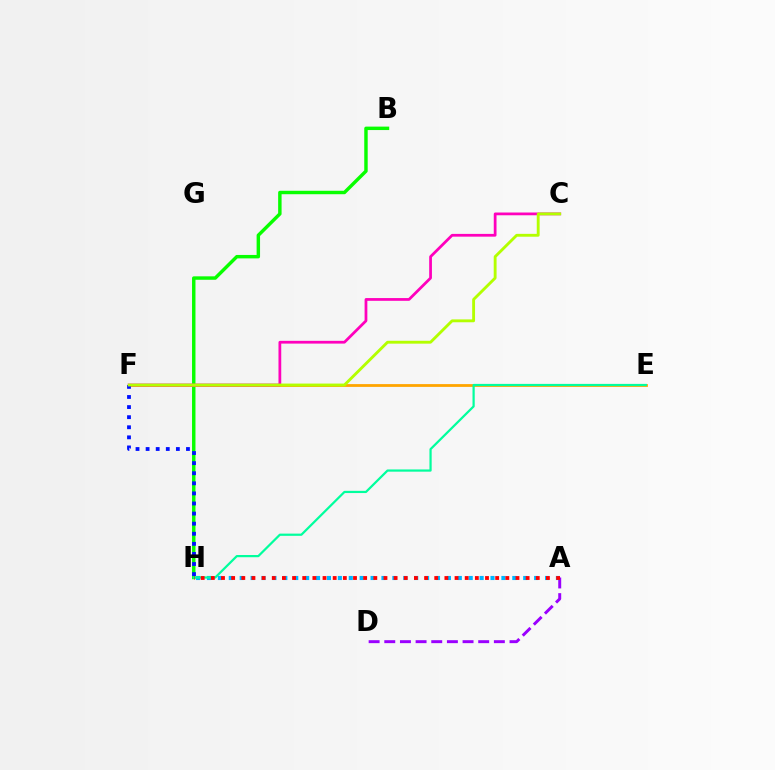{('A', 'D'): [{'color': '#9b00ff', 'line_style': 'dashed', 'thickness': 2.13}], ('B', 'H'): [{'color': '#08ff00', 'line_style': 'solid', 'thickness': 2.48}], ('E', 'F'): [{'color': '#ffa500', 'line_style': 'solid', 'thickness': 2.01}], ('A', 'H'): [{'color': '#00b5ff', 'line_style': 'dotted', 'thickness': 2.96}, {'color': '#ff0000', 'line_style': 'dotted', 'thickness': 2.76}], ('E', 'H'): [{'color': '#00ff9d', 'line_style': 'solid', 'thickness': 1.6}], ('C', 'F'): [{'color': '#ff00bd', 'line_style': 'solid', 'thickness': 1.98}, {'color': '#b3ff00', 'line_style': 'solid', 'thickness': 2.06}], ('F', 'H'): [{'color': '#0010ff', 'line_style': 'dotted', 'thickness': 2.74}]}